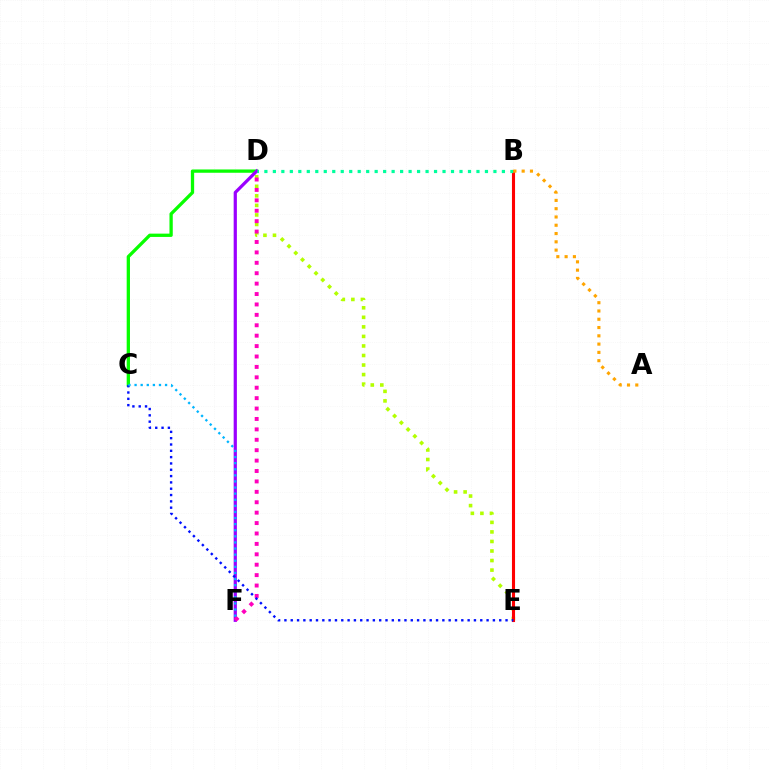{('D', 'E'): [{'color': '#b3ff00', 'line_style': 'dotted', 'thickness': 2.59}], ('C', 'D'): [{'color': '#08ff00', 'line_style': 'solid', 'thickness': 2.37}], ('B', 'E'): [{'color': '#ff0000', 'line_style': 'solid', 'thickness': 2.23}], ('D', 'F'): [{'color': '#9b00ff', 'line_style': 'solid', 'thickness': 2.32}, {'color': '#ff00bd', 'line_style': 'dotted', 'thickness': 2.83}], ('C', 'E'): [{'color': '#0010ff', 'line_style': 'dotted', 'thickness': 1.72}], ('C', 'F'): [{'color': '#00b5ff', 'line_style': 'dotted', 'thickness': 1.66}], ('B', 'D'): [{'color': '#00ff9d', 'line_style': 'dotted', 'thickness': 2.3}], ('A', 'B'): [{'color': '#ffa500', 'line_style': 'dotted', 'thickness': 2.25}]}